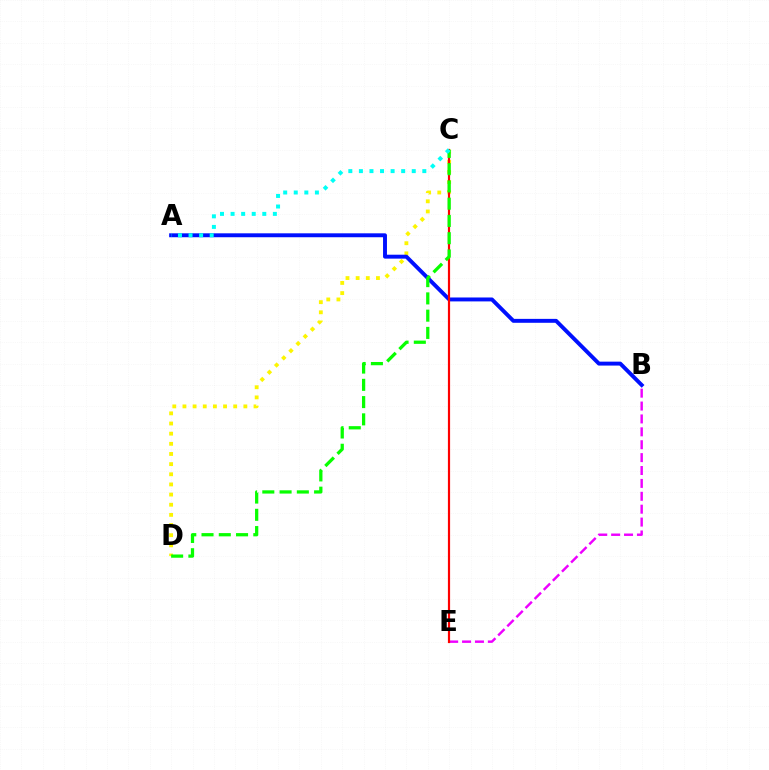{('C', 'D'): [{'color': '#fcf500', 'line_style': 'dotted', 'thickness': 2.76}, {'color': '#08ff00', 'line_style': 'dashed', 'thickness': 2.34}], ('A', 'B'): [{'color': '#0010ff', 'line_style': 'solid', 'thickness': 2.82}], ('B', 'E'): [{'color': '#ee00ff', 'line_style': 'dashed', 'thickness': 1.75}], ('C', 'E'): [{'color': '#ff0000', 'line_style': 'solid', 'thickness': 1.58}], ('A', 'C'): [{'color': '#00fff6', 'line_style': 'dotted', 'thickness': 2.87}]}